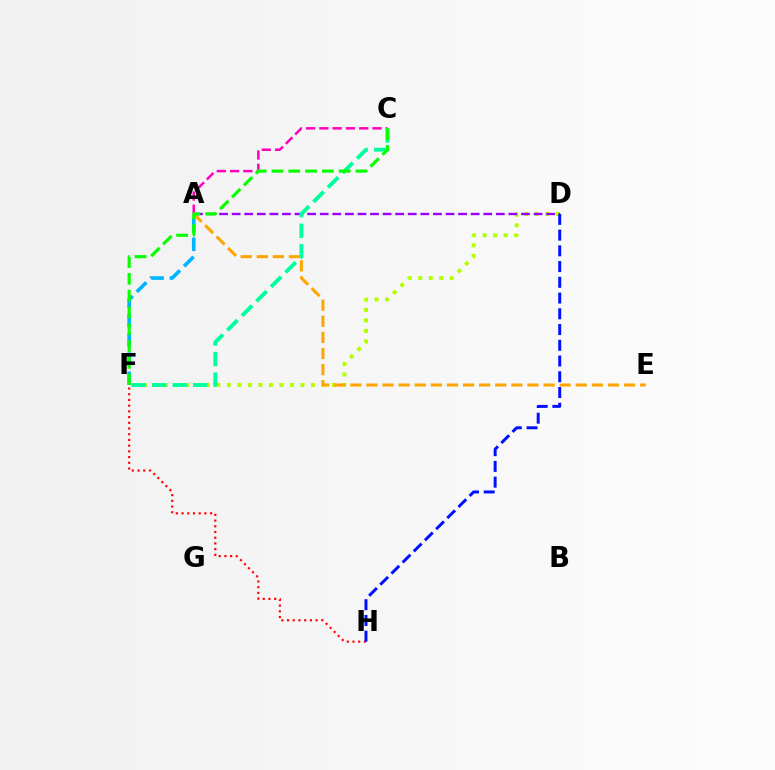{('D', 'F'): [{'color': '#b3ff00', 'line_style': 'dotted', 'thickness': 2.85}], ('A', 'D'): [{'color': '#9b00ff', 'line_style': 'dashed', 'thickness': 1.71}], ('A', 'C'): [{'color': '#ff00bd', 'line_style': 'dashed', 'thickness': 1.8}], ('A', 'F'): [{'color': '#00b5ff', 'line_style': 'dashed', 'thickness': 2.62}], ('C', 'F'): [{'color': '#00ff9d', 'line_style': 'dashed', 'thickness': 2.79}, {'color': '#08ff00', 'line_style': 'dashed', 'thickness': 2.28}], ('F', 'H'): [{'color': '#ff0000', 'line_style': 'dotted', 'thickness': 1.55}], ('A', 'E'): [{'color': '#ffa500', 'line_style': 'dashed', 'thickness': 2.19}], ('D', 'H'): [{'color': '#0010ff', 'line_style': 'dashed', 'thickness': 2.14}]}